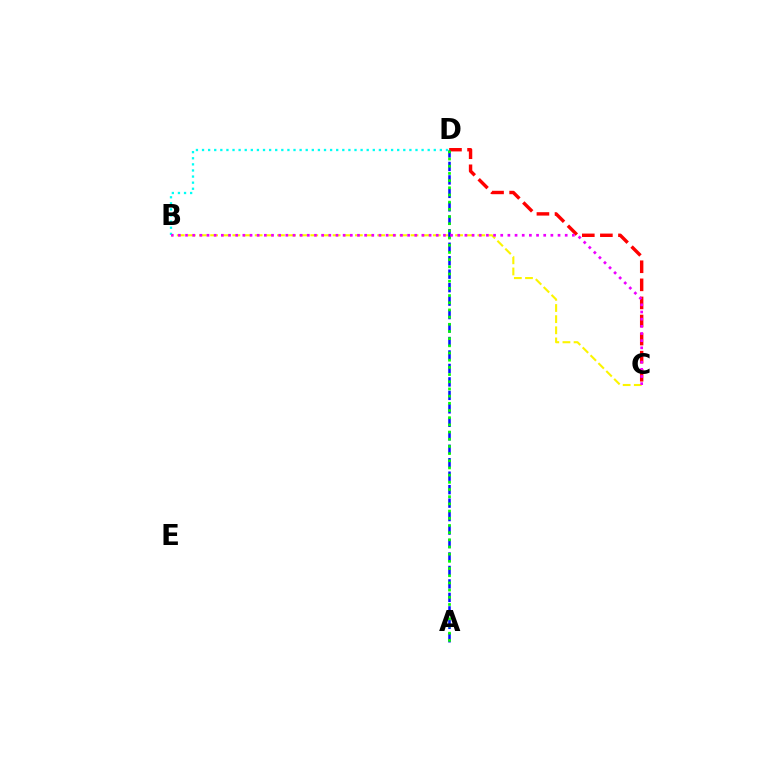{('C', 'D'): [{'color': '#ff0000', 'line_style': 'dashed', 'thickness': 2.46}], ('B', 'D'): [{'color': '#00fff6', 'line_style': 'dotted', 'thickness': 1.66}], ('B', 'C'): [{'color': '#fcf500', 'line_style': 'dashed', 'thickness': 1.51}, {'color': '#ee00ff', 'line_style': 'dotted', 'thickness': 1.95}], ('A', 'D'): [{'color': '#0010ff', 'line_style': 'dashed', 'thickness': 1.83}, {'color': '#08ff00', 'line_style': 'dotted', 'thickness': 1.95}]}